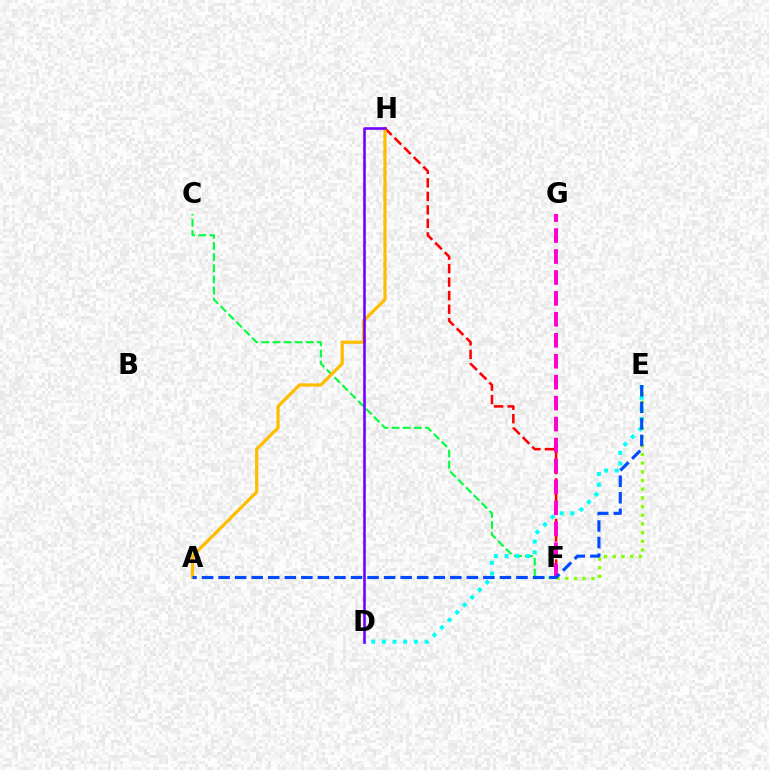{('F', 'H'): [{'color': '#ff0000', 'line_style': 'dashed', 'thickness': 1.84}], ('C', 'F'): [{'color': '#00ff39', 'line_style': 'dashed', 'thickness': 1.51}], ('E', 'F'): [{'color': '#84ff00', 'line_style': 'dotted', 'thickness': 2.36}], ('D', 'E'): [{'color': '#00fff6', 'line_style': 'dotted', 'thickness': 2.9}], ('A', 'H'): [{'color': '#ffbd00', 'line_style': 'solid', 'thickness': 2.33}], ('F', 'G'): [{'color': '#ff00cf', 'line_style': 'dashed', 'thickness': 2.85}], ('D', 'H'): [{'color': '#7200ff', 'line_style': 'solid', 'thickness': 1.87}], ('A', 'E'): [{'color': '#004bff', 'line_style': 'dashed', 'thickness': 2.25}]}